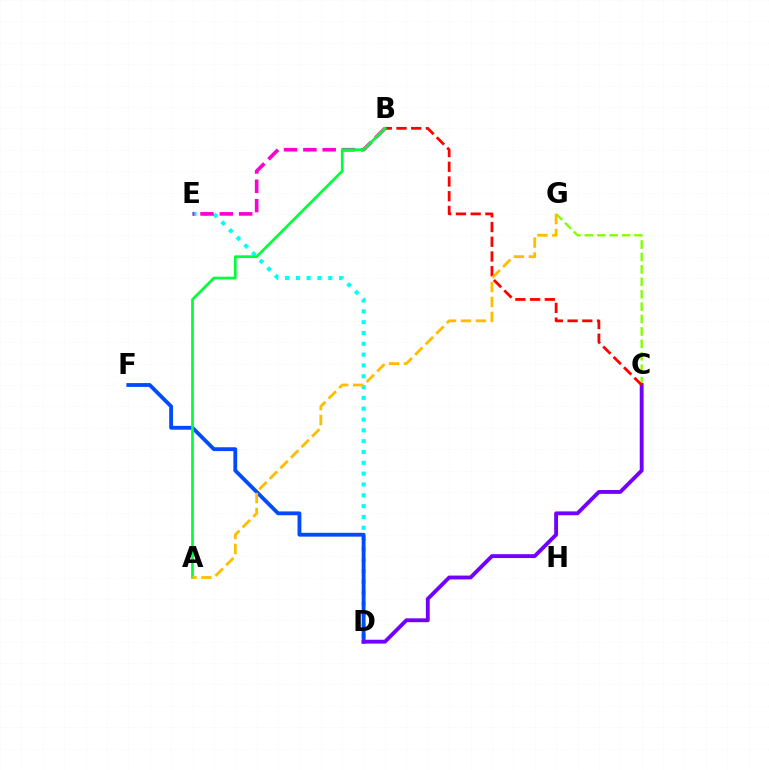{('C', 'G'): [{'color': '#84ff00', 'line_style': 'dashed', 'thickness': 1.69}], ('D', 'E'): [{'color': '#00fff6', 'line_style': 'dotted', 'thickness': 2.94}], ('D', 'F'): [{'color': '#004bff', 'line_style': 'solid', 'thickness': 2.76}], ('C', 'D'): [{'color': '#7200ff', 'line_style': 'solid', 'thickness': 2.78}], ('B', 'E'): [{'color': '#ff00cf', 'line_style': 'dashed', 'thickness': 2.62}], ('B', 'C'): [{'color': '#ff0000', 'line_style': 'dashed', 'thickness': 2.0}], ('A', 'B'): [{'color': '#00ff39', 'line_style': 'solid', 'thickness': 1.95}], ('A', 'G'): [{'color': '#ffbd00', 'line_style': 'dashed', 'thickness': 2.03}]}